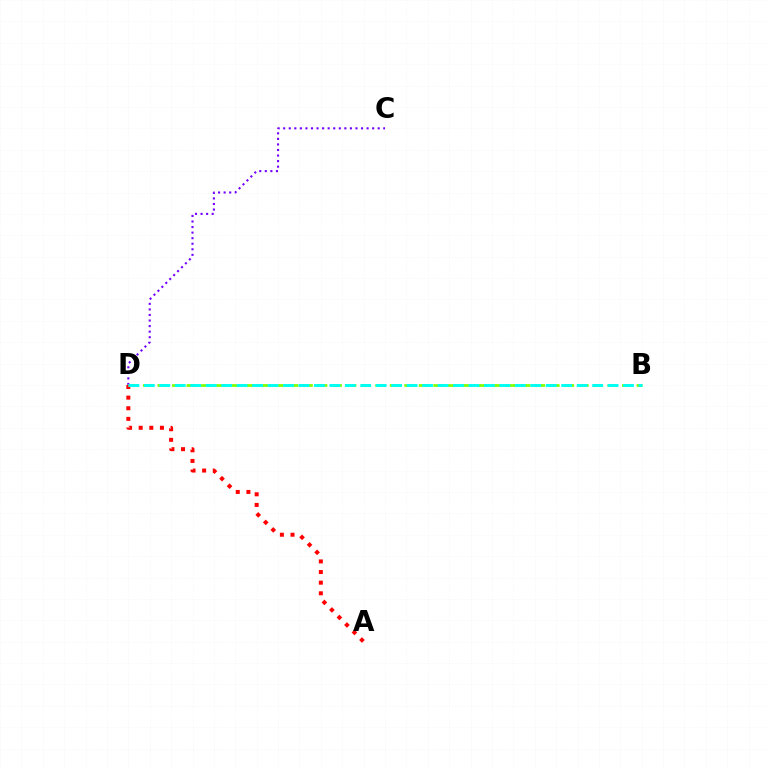{('A', 'D'): [{'color': '#ff0000', 'line_style': 'dotted', 'thickness': 2.89}], ('C', 'D'): [{'color': '#7200ff', 'line_style': 'dotted', 'thickness': 1.51}], ('B', 'D'): [{'color': '#84ff00', 'line_style': 'dashed', 'thickness': 1.97}, {'color': '#00fff6', 'line_style': 'dashed', 'thickness': 2.1}]}